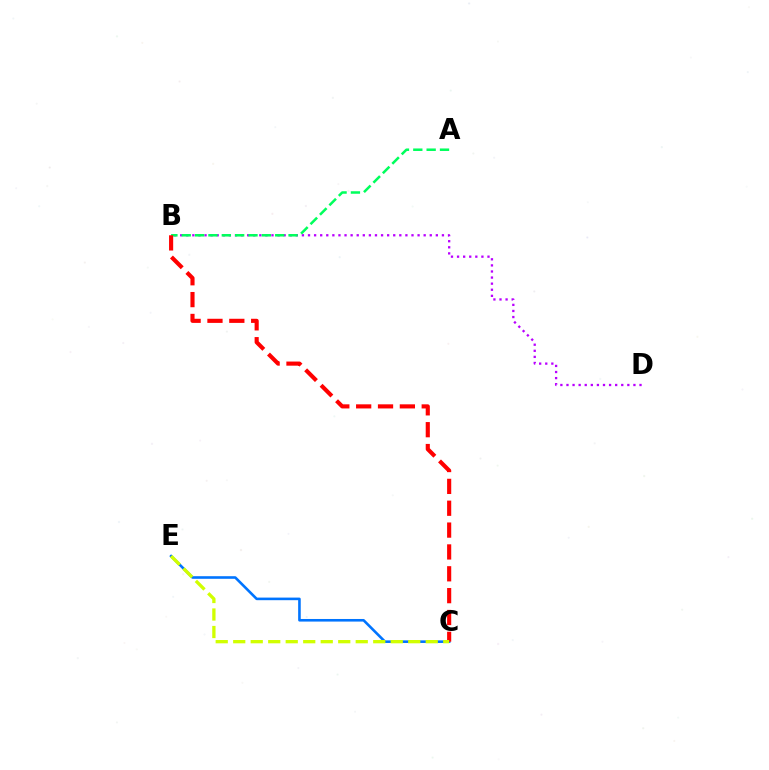{('B', 'D'): [{'color': '#b900ff', 'line_style': 'dotted', 'thickness': 1.65}], ('C', 'E'): [{'color': '#0074ff', 'line_style': 'solid', 'thickness': 1.87}, {'color': '#d1ff00', 'line_style': 'dashed', 'thickness': 2.38}], ('A', 'B'): [{'color': '#00ff5c', 'line_style': 'dashed', 'thickness': 1.81}], ('B', 'C'): [{'color': '#ff0000', 'line_style': 'dashed', 'thickness': 2.97}]}